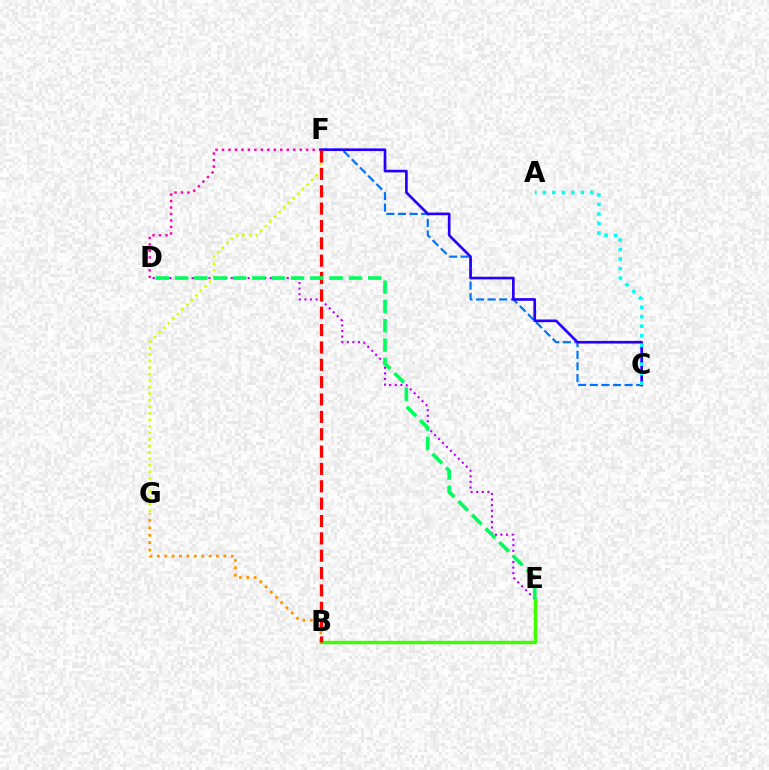{('B', 'E'): [{'color': '#3dff00', 'line_style': 'solid', 'thickness': 2.44}], ('D', 'E'): [{'color': '#b900ff', 'line_style': 'dotted', 'thickness': 1.52}, {'color': '#00ff5c', 'line_style': 'dashed', 'thickness': 2.62}], ('C', 'F'): [{'color': '#0074ff', 'line_style': 'dashed', 'thickness': 1.58}, {'color': '#2500ff', 'line_style': 'solid', 'thickness': 1.92}], ('F', 'G'): [{'color': '#d1ff00', 'line_style': 'dotted', 'thickness': 1.77}], ('D', 'F'): [{'color': '#ff00ac', 'line_style': 'dotted', 'thickness': 1.76}], ('A', 'C'): [{'color': '#00fff6', 'line_style': 'dotted', 'thickness': 2.58}], ('B', 'G'): [{'color': '#ff9400', 'line_style': 'dotted', 'thickness': 2.01}], ('B', 'F'): [{'color': '#ff0000', 'line_style': 'dashed', 'thickness': 2.36}]}